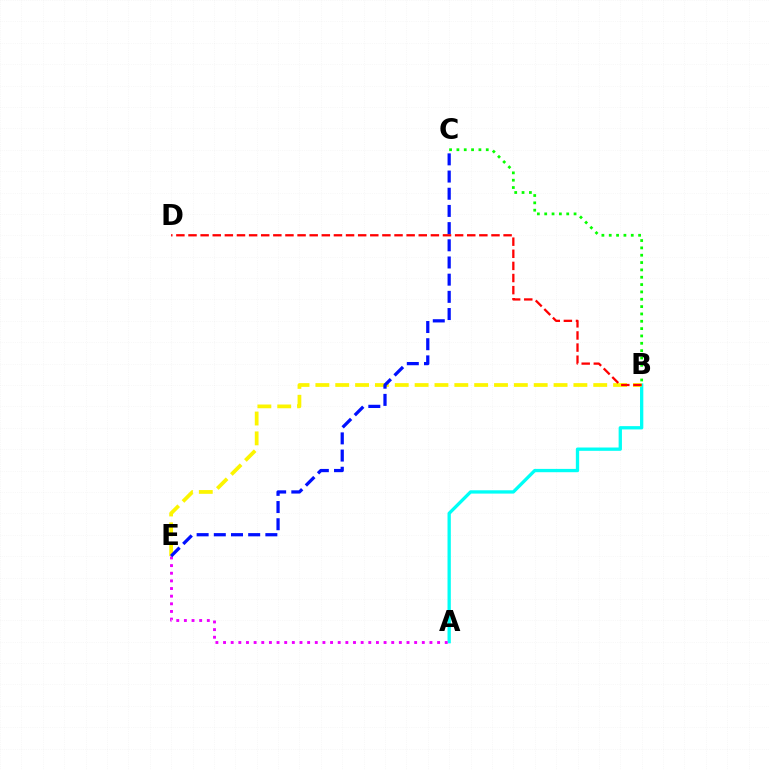{('A', 'B'): [{'color': '#00fff6', 'line_style': 'solid', 'thickness': 2.38}], ('B', 'E'): [{'color': '#fcf500', 'line_style': 'dashed', 'thickness': 2.7}], ('A', 'E'): [{'color': '#ee00ff', 'line_style': 'dotted', 'thickness': 2.08}], ('B', 'C'): [{'color': '#08ff00', 'line_style': 'dotted', 'thickness': 1.99}], ('B', 'D'): [{'color': '#ff0000', 'line_style': 'dashed', 'thickness': 1.65}], ('C', 'E'): [{'color': '#0010ff', 'line_style': 'dashed', 'thickness': 2.33}]}